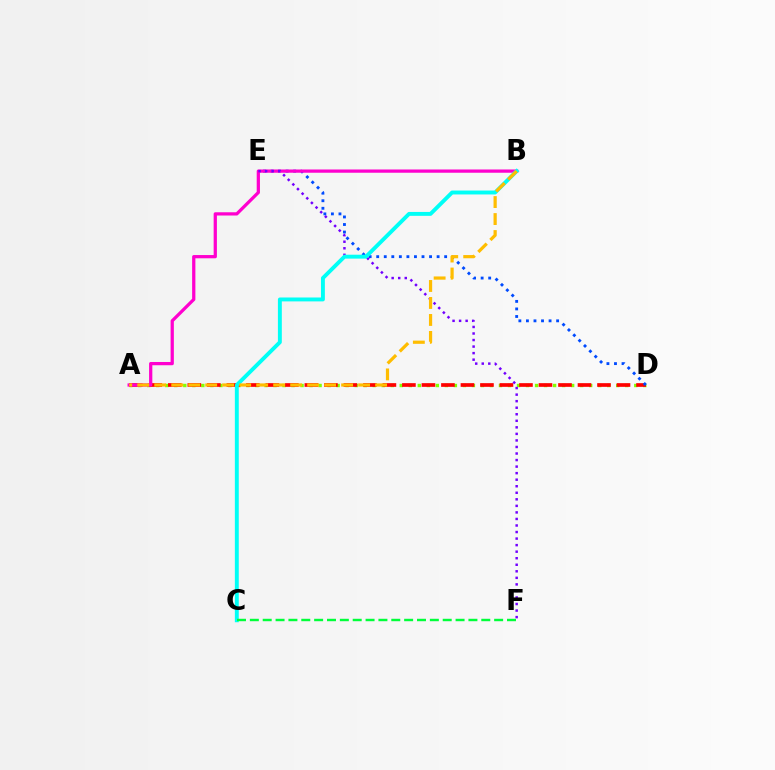{('A', 'D'): [{'color': '#84ff00', 'line_style': 'dotted', 'thickness': 2.45}, {'color': '#ff0000', 'line_style': 'dashed', 'thickness': 2.65}], ('D', 'E'): [{'color': '#004bff', 'line_style': 'dotted', 'thickness': 2.05}], ('A', 'B'): [{'color': '#ff00cf', 'line_style': 'solid', 'thickness': 2.34}, {'color': '#ffbd00', 'line_style': 'dashed', 'thickness': 2.31}], ('E', 'F'): [{'color': '#7200ff', 'line_style': 'dotted', 'thickness': 1.78}], ('B', 'C'): [{'color': '#00fff6', 'line_style': 'solid', 'thickness': 2.81}], ('C', 'F'): [{'color': '#00ff39', 'line_style': 'dashed', 'thickness': 1.75}]}